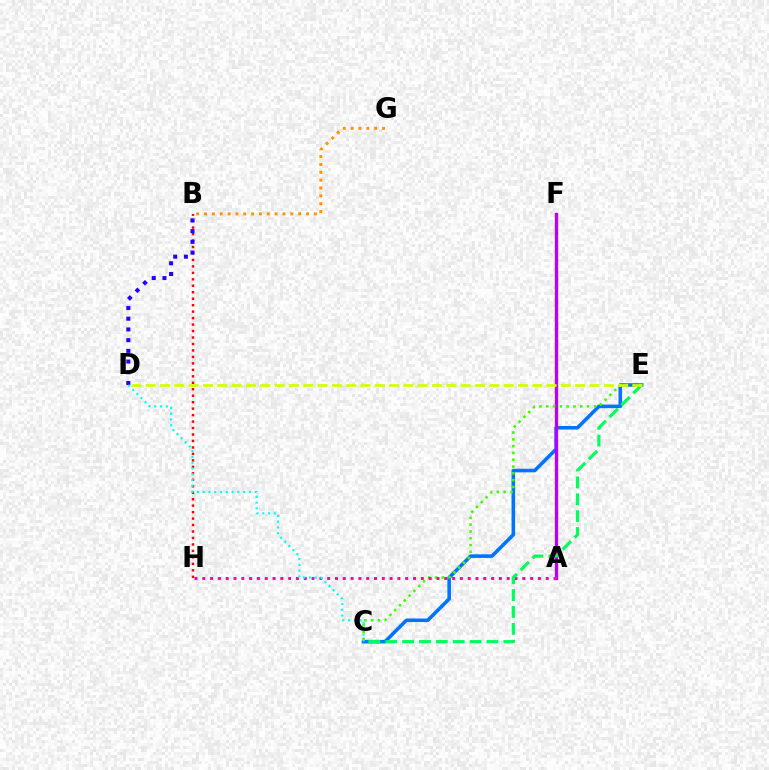{('B', 'G'): [{'color': '#ff9400', 'line_style': 'dotted', 'thickness': 2.13}], ('C', 'E'): [{'color': '#0074ff', 'line_style': 'solid', 'thickness': 2.58}, {'color': '#3dff00', 'line_style': 'dotted', 'thickness': 1.85}, {'color': '#00ff5c', 'line_style': 'dashed', 'thickness': 2.29}], ('A', 'F'): [{'color': '#b900ff', 'line_style': 'solid', 'thickness': 2.4}], ('A', 'H'): [{'color': '#ff00ac', 'line_style': 'dotted', 'thickness': 2.12}], ('B', 'H'): [{'color': '#ff0000', 'line_style': 'dotted', 'thickness': 1.76}], ('D', 'E'): [{'color': '#d1ff00', 'line_style': 'dashed', 'thickness': 1.94}], ('B', 'D'): [{'color': '#2500ff', 'line_style': 'dotted', 'thickness': 2.91}], ('C', 'D'): [{'color': '#00fff6', 'line_style': 'dotted', 'thickness': 1.57}]}